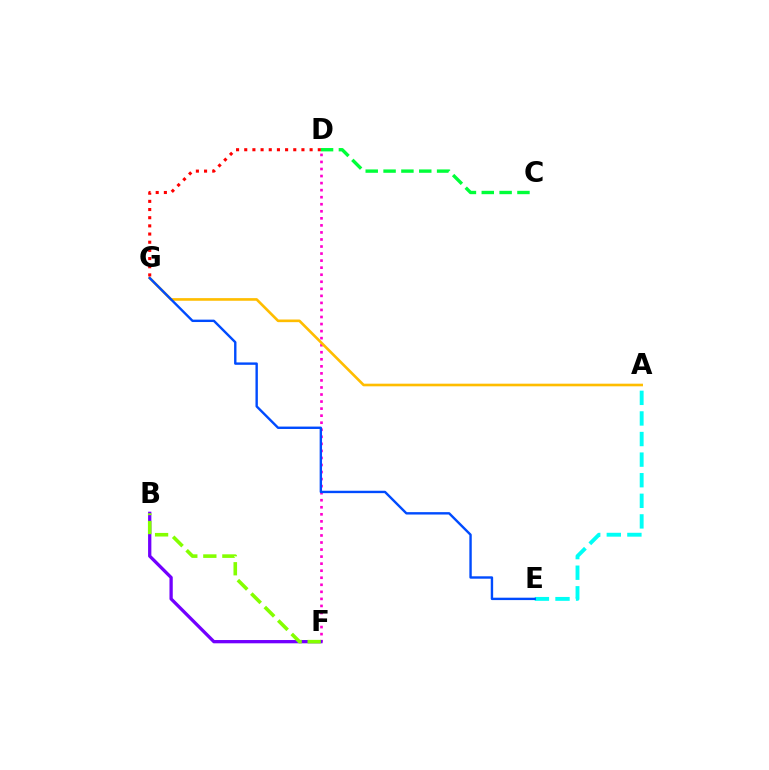{('D', 'F'): [{'color': '#ff00cf', 'line_style': 'dotted', 'thickness': 1.91}], ('C', 'D'): [{'color': '#00ff39', 'line_style': 'dashed', 'thickness': 2.42}], ('A', 'E'): [{'color': '#00fff6', 'line_style': 'dashed', 'thickness': 2.8}], ('A', 'G'): [{'color': '#ffbd00', 'line_style': 'solid', 'thickness': 1.9}], ('E', 'G'): [{'color': '#004bff', 'line_style': 'solid', 'thickness': 1.73}], ('D', 'G'): [{'color': '#ff0000', 'line_style': 'dotted', 'thickness': 2.22}], ('B', 'F'): [{'color': '#7200ff', 'line_style': 'solid', 'thickness': 2.36}, {'color': '#84ff00', 'line_style': 'dashed', 'thickness': 2.59}]}